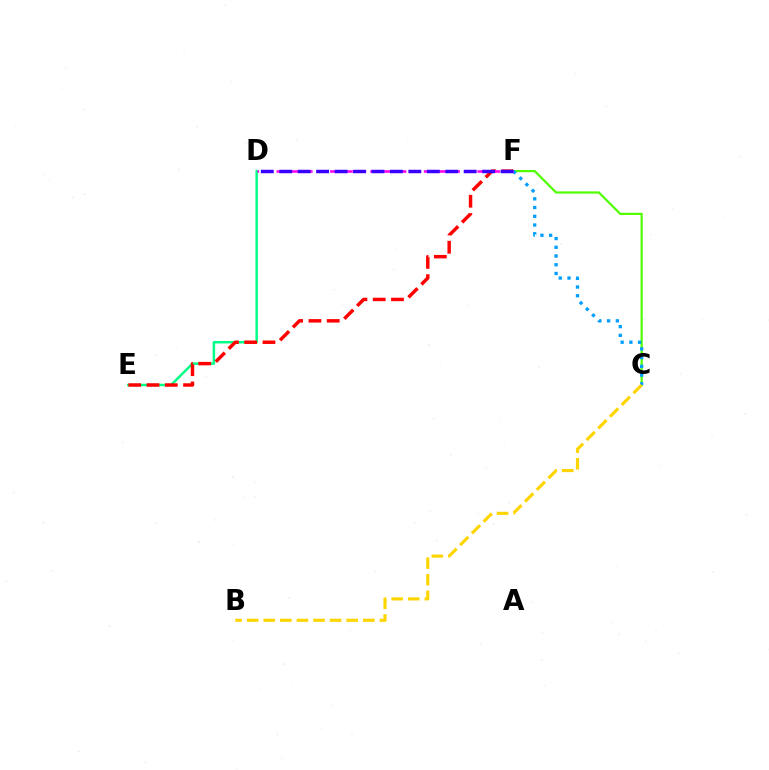{('C', 'F'): [{'color': '#4fff00', 'line_style': 'solid', 'thickness': 1.58}, {'color': '#009eff', 'line_style': 'dotted', 'thickness': 2.37}], ('D', 'E'): [{'color': '#00ff86', 'line_style': 'solid', 'thickness': 1.78}], ('E', 'F'): [{'color': '#ff0000', 'line_style': 'dashed', 'thickness': 2.48}], ('D', 'F'): [{'color': '#ff00ed', 'line_style': 'dashed', 'thickness': 1.82}, {'color': '#3700ff', 'line_style': 'dashed', 'thickness': 2.51}], ('B', 'C'): [{'color': '#ffd500', 'line_style': 'dashed', 'thickness': 2.25}]}